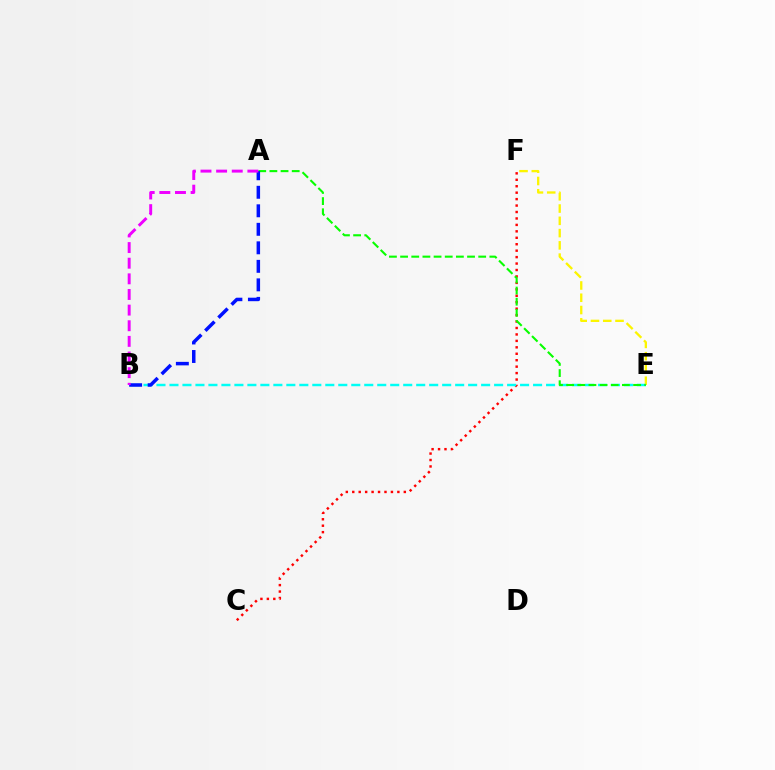{('C', 'F'): [{'color': '#ff0000', 'line_style': 'dotted', 'thickness': 1.75}], ('E', 'F'): [{'color': '#fcf500', 'line_style': 'dashed', 'thickness': 1.67}], ('B', 'E'): [{'color': '#00fff6', 'line_style': 'dashed', 'thickness': 1.76}], ('A', 'E'): [{'color': '#08ff00', 'line_style': 'dashed', 'thickness': 1.52}], ('A', 'B'): [{'color': '#0010ff', 'line_style': 'dashed', 'thickness': 2.52}, {'color': '#ee00ff', 'line_style': 'dashed', 'thickness': 2.12}]}